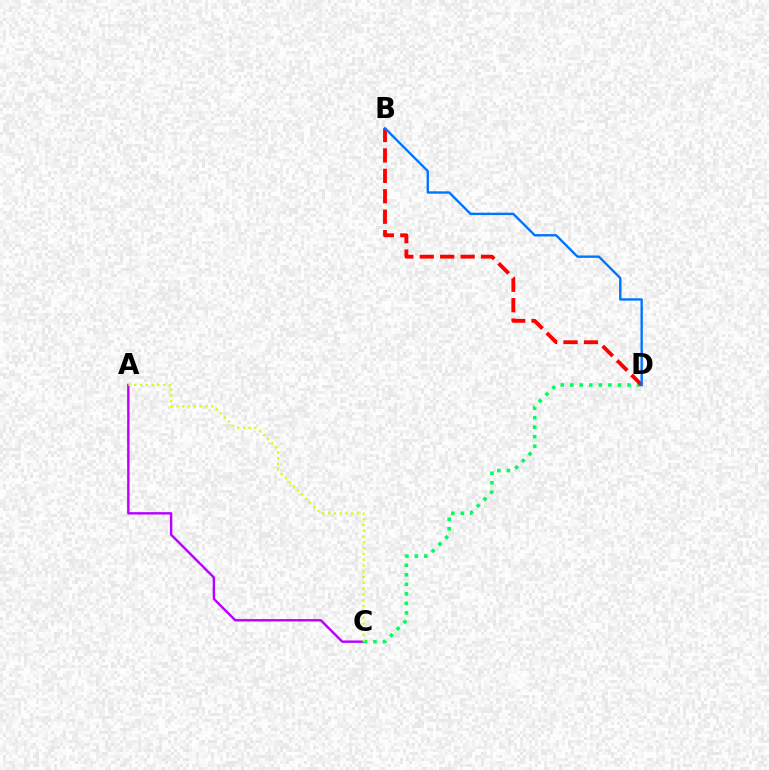{('A', 'C'): [{'color': '#b900ff', 'line_style': 'solid', 'thickness': 1.73}, {'color': '#d1ff00', 'line_style': 'dotted', 'thickness': 1.57}], ('C', 'D'): [{'color': '#00ff5c', 'line_style': 'dotted', 'thickness': 2.59}], ('B', 'D'): [{'color': '#ff0000', 'line_style': 'dashed', 'thickness': 2.78}, {'color': '#0074ff', 'line_style': 'solid', 'thickness': 1.71}]}